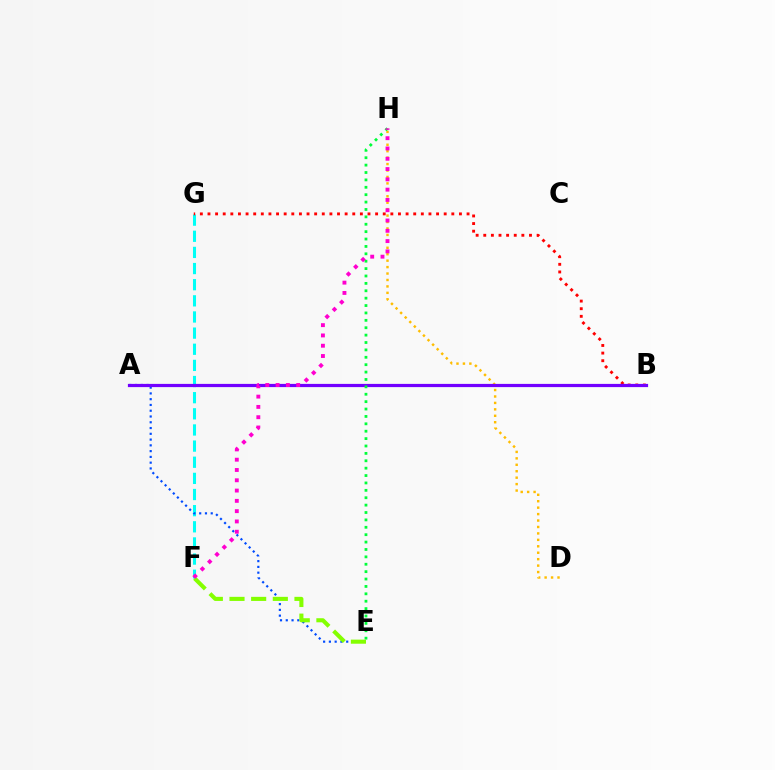{('F', 'G'): [{'color': '#00fff6', 'line_style': 'dashed', 'thickness': 2.19}], ('A', 'E'): [{'color': '#004bff', 'line_style': 'dotted', 'thickness': 1.57}], ('D', 'H'): [{'color': '#ffbd00', 'line_style': 'dotted', 'thickness': 1.75}], ('B', 'G'): [{'color': '#ff0000', 'line_style': 'dotted', 'thickness': 2.07}], ('A', 'B'): [{'color': '#7200ff', 'line_style': 'solid', 'thickness': 2.31}], ('E', 'H'): [{'color': '#00ff39', 'line_style': 'dotted', 'thickness': 2.01}], ('E', 'F'): [{'color': '#84ff00', 'line_style': 'dashed', 'thickness': 2.94}], ('F', 'H'): [{'color': '#ff00cf', 'line_style': 'dotted', 'thickness': 2.8}]}